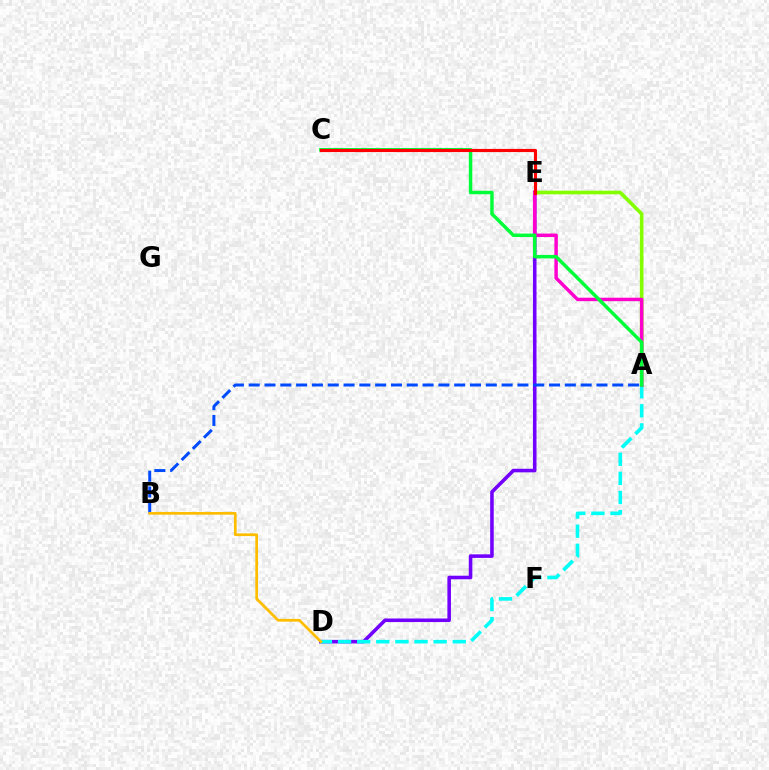{('A', 'E'): [{'color': '#84ff00', 'line_style': 'solid', 'thickness': 2.61}, {'color': '#ff00cf', 'line_style': 'solid', 'thickness': 2.49}], ('D', 'E'): [{'color': '#7200ff', 'line_style': 'solid', 'thickness': 2.57}], ('A', 'D'): [{'color': '#00fff6', 'line_style': 'dashed', 'thickness': 2.6}], ('A', 'B'): [{'color': '#004bff', 'line_style': 'dashed', 'thickness': 2.15}], ('A', 'C'): [{'color': '#00ff39', 'line_style': 'solid', 'thickness': 2.5}], ('B', 'D'): [{'color': '#ffbd00', 'line_style': 'solid', 'thickness': 1.96}], ('C', 'E'): [{'color': '#ff0000', 'line_style': 'solid', 'thickness': 2.25}]}